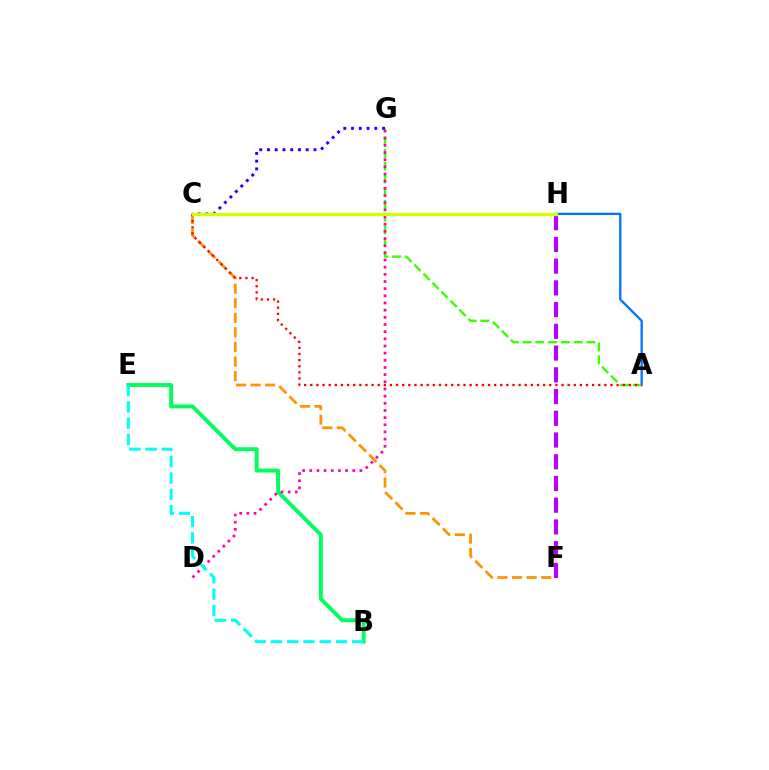{('C', 'F'): [{'color': '#ff9400', 'line_style': 'dashed', 'thickness': 1.98}], ('B', 'E'): [{'color': '#00ff5c', 'line_style': 'solid', 'thickness': 2.82}, {'color': '#00fff6', 'line_style': 'dashed', 'thickness': 2.21}], ('F', 'H'): [{'color': '#b900ff', 'line_style': 'dashed', 'thickness': 2.95}], ('A', 'H'): [{'color': '#0074ff', 'line_style': 'solid', 'thickness': 1.65}], ('A', 'G'): [{'color': '#3dff00', 'line_style': 'dashed', 'thickness': 1.73}], ('C', 'G'): [{'color': '#2500ff', 'line_style': 'dotted', 'thickness': 2.1}], ('D', 'G'): [{'color': '#ff00ac', 'line_style': 'dotted', 'thickness': 1.95}], ('A', 'C'): [{'color': '#ff0000', 'line_style': 'dotted', 'thickness': 1.66}], ('C', 'H'): [{'color': '#d1ff00', 'line_style': 'solid', 'thickness': 2.39}]}